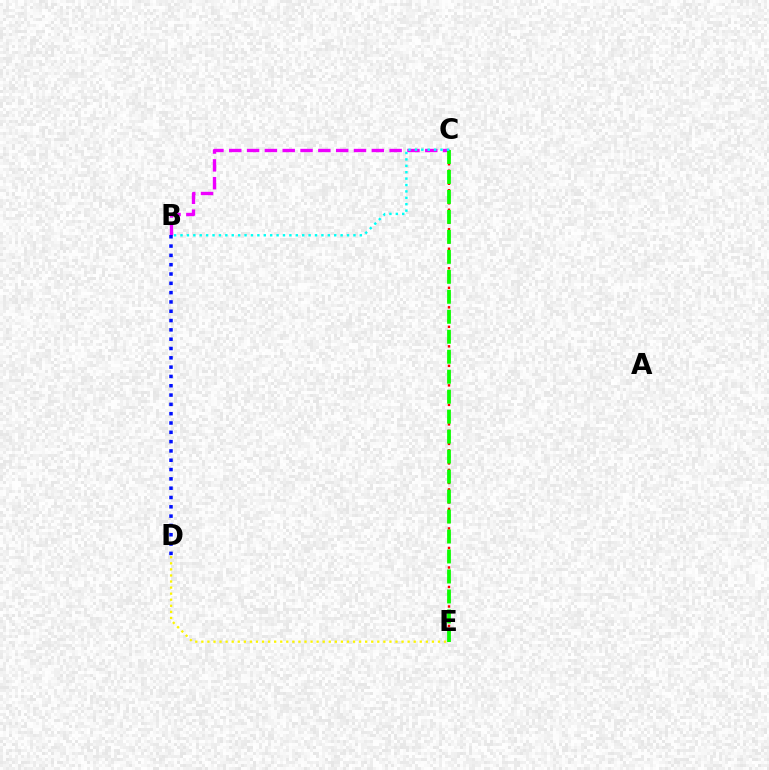{('D', 'E'): [{'color': '#fcf500', 'line_style': 'dotted', 'thickness': 1.65}], ('B', 'C'): [{'color': '#ee00ff', 'line_style': 'dashed', 'thickness': 2.42}, {'color': '#00fff6', 'line_style': 'dotted', 'thickness': 1.74}], ('B', 'D'): [{'color': '#0010ff', 'line_style': 'dotted', 'thickness': 2.53}], ('C', 'E'): [{'color': '#ff0000', 'line_style': 'dotted', 'thickness': 1.77}, {'color': '#08ff00', 'line_style': 'dashed', 'thickness': 2.71}]}